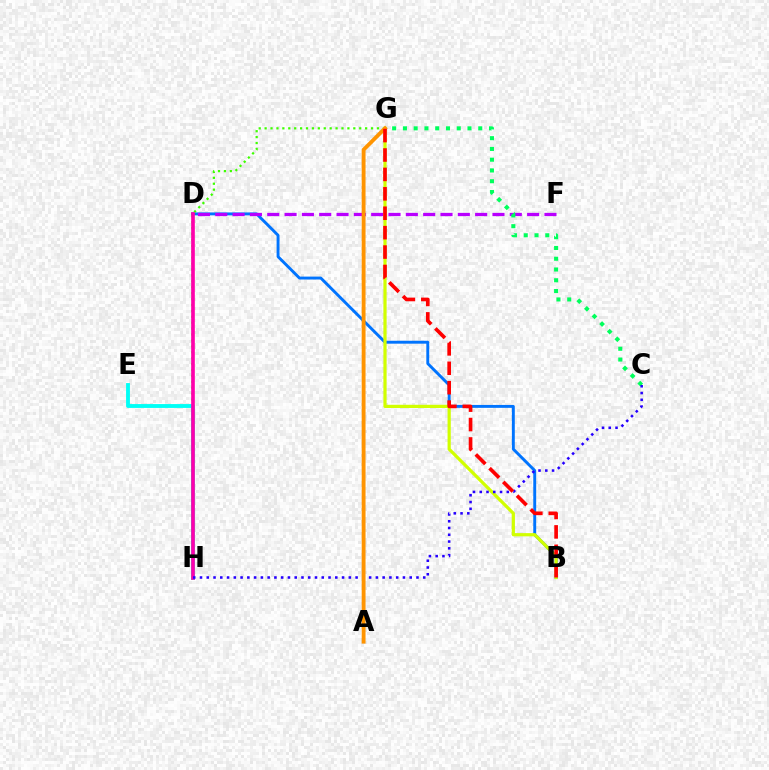{('B', 'D'): [{'color': '#0074ff', 'line_style': 'solid', 'thickness': 2.09}], ('D', 'F'): [{'color': '#b900ff', 'line_style': 'dashed', 'thickness': 2.35}], ('G', 'H'): [{'color': '#3dff00', 'line_style': 'dotted', 'thickness': 1.61}], ('B', 'G'): [{'color': '#d1ff00', 'line_style': 'solid', 'thickness': 2.31}, {'color': '#ff0000', 'line_style': 'dashed', 'thickness': 2.64}], ('E', 'H'): [{'color': '#00fff6', 'line_style': 'solid', 'thickness': 2.77}], ('C', 'G'): [{'color': '#00ff5c', 'line_style': 'dotted', 'thickness': 2.92}], ('D', 'H'): [{'color': '#ff00ac', 'line_style': 'solid', 'thickness': 2.63}], ('C', 'H'): [{'color': '#2500ff', 'line_style': 'dotted', 'thickness': 1.84}], ('A', 'G'): [{'color': '#ff9400', 'line_style': 'solid', 'thickness': 2.77}]}